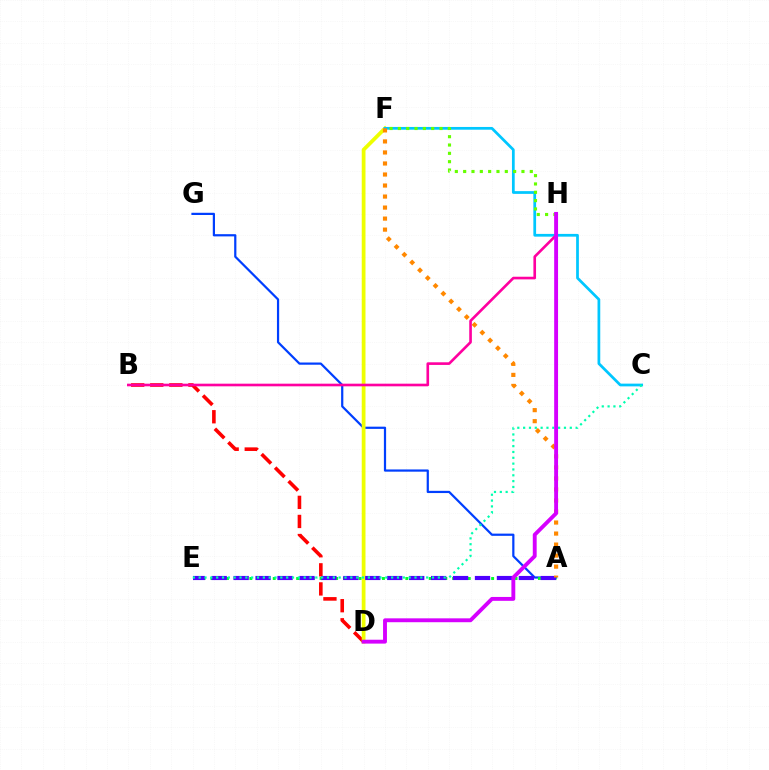{('A', 'G'): [{'color': '#003fff', 'line_style': 'solid', 'thickness': 1.6}], ('B', 'D'): [{'color': '#ff0000', 'line_style': 'dashed', 'thickness': 2.59}], ('D', 'F'): [{'color': '#eeff00', 'line_style': 'solid', 'thickness': 2.71}], ('A', 'E'): [{'color': '#00ff27', 'line_style': 'dotted', 'thickness': 2.12}, {'color': '#4f00ff', 'line_style': 'dashed', 'thickness': 2.98}], ('C', 'F'): [{'color': '#00c7ff', 'line_style': 'solid', 'thickness': 1.97}], ('B', 'H'): [{'color': '#ff00a0', 'line_style': 'solid', 'thickness': 1.9}], ('F', 'H'): [{'color': '#66ff00', 'line_style': 'dotted', 'thickness': 2.26}], ('C', 'E'): [{'color': '#00ffaf', 'line_style': 'dotted', 'thickness': 1.58}], ('A', 'F'): [{'color': '#ff8800', 'line_style': 'dotted', 'thickness': 3.0}], ('D', 'H'): [{'color': '#d600ff', 'line_style': 'solid', 'thickness': 2.79}]}